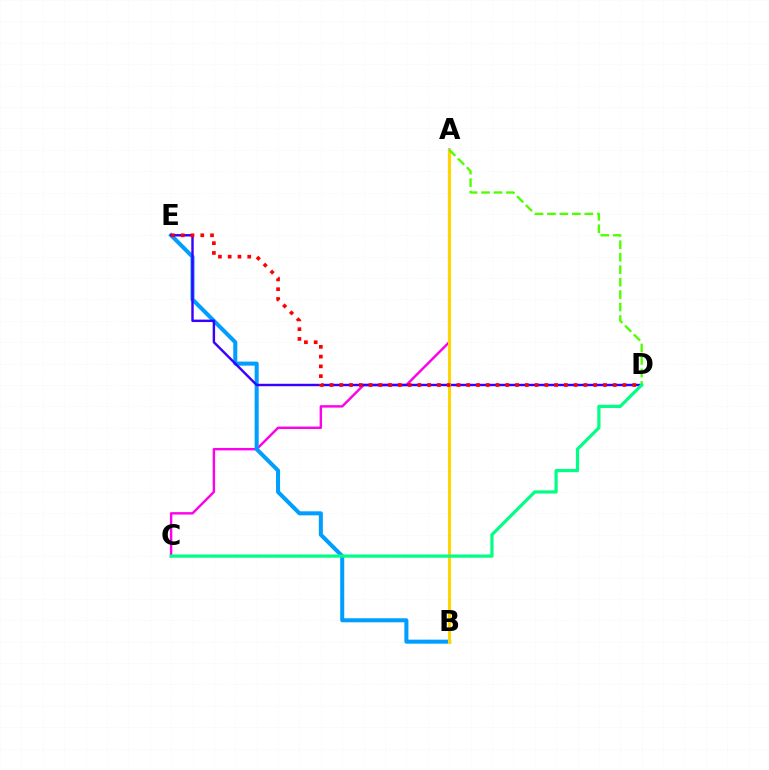{('A', 'C'): [{'color': '#ff00ed', 'line_style': 'solid', 'thickness': 1.74}], ('B', 'E'): [{'color': '#009eff', 'line_style': 'solid', 'thickness': 2.9}], ('D', 'E'): [{'color': '#3700ff', 'line_style': 'solid', 'thickness': 1.75}, {'color': '#ff0000', 'line_style': 'dotted', 'thickness': 2.65}], ('A', 'B'): [{'color': '#ffd500', 'line_style': 'solid', 'thickness': 2.21}], ('A', 'D'): [{'color': '#4fff00', 'line_style': 'dashed', 'thickness': 1.69}], ('C', 'D'): [{'color': '#00ff86', 'line_style': 'solid', 'thickness': 2.31}]}